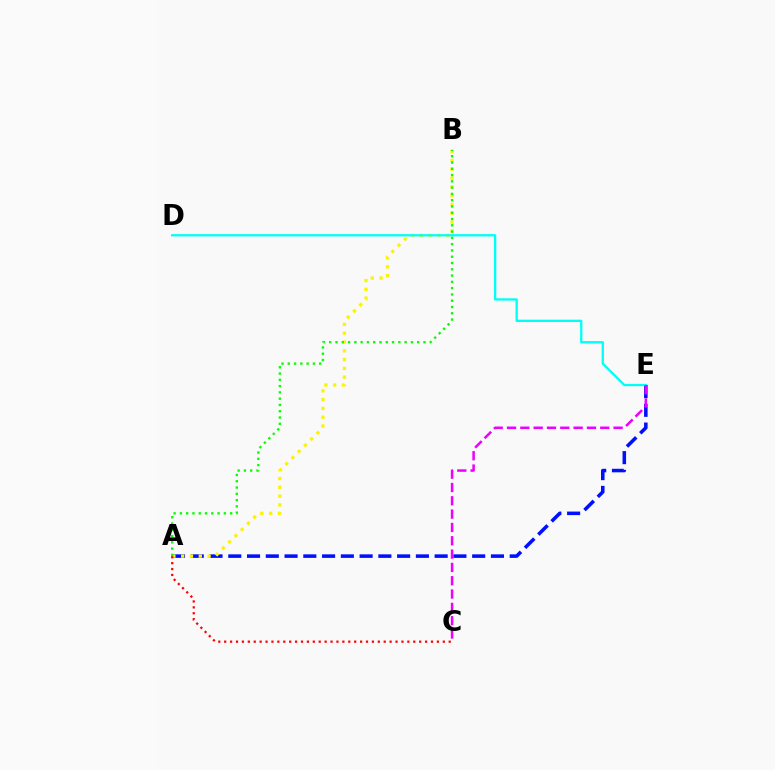{('A', 'E'): [{'color': '#0010ff', 'line_style': 'dashed', 'thickness': 2.55}], ('A', 'B'): [{'color': '#fcf500', 'line_style': 'dotted', 'thickness': 2.39}, {'color': '#08ff00', 'line_style': 'dotted', 'thickness': 1.71}], ('A', 'C'): [{'color': '#ff0000', 'line_style': 'dotted', 'thickness': 1.61}], ('D', 'E'): [{'color': '#00fff6', 'line_style': 'solid', 'thickness': 1.65}], ('C', 'E'): [{'color': '#ee00ff', 'line_style': 'dashed', 'thickness': 1.81}]}